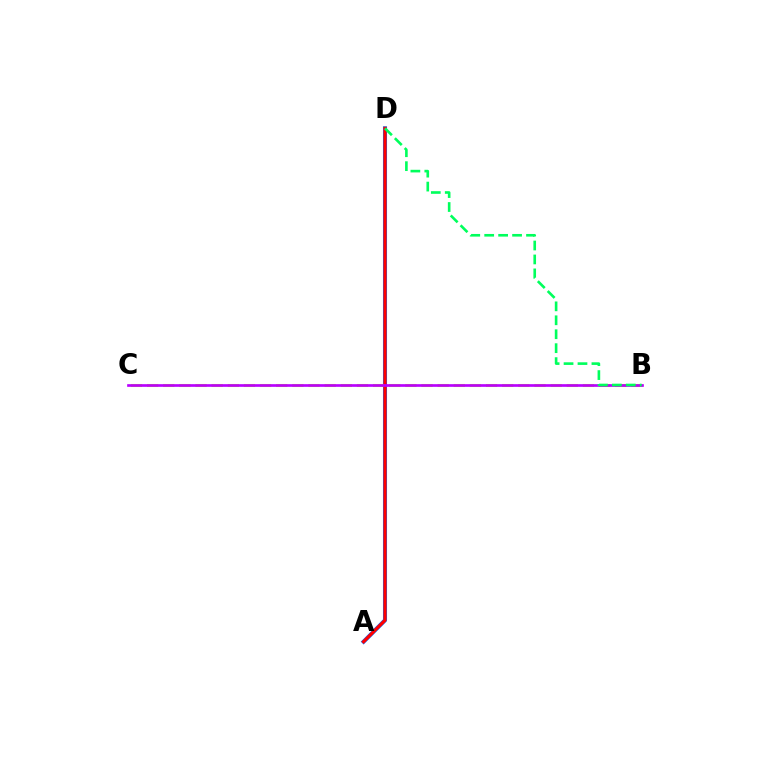{('A', 'D'): [{'color': '#0074ff', 'line_style': 'solid', 'thickness': 2.93}, {'color': '#ff0000', 'line_style': 'solid', 'thickness': 2.27}], ('B', 'C'): [{'color': '#d1ff00', 'line_style': 'dashed', 'thickness': 2.19}, {'color': '#b900ff', 'line_style': 'solid', 'thickness': 1.93}], ('B', 'D'): [{'color': '#00ff5c', 'line_style': 'dashed', 'thickness': 1.89}]}